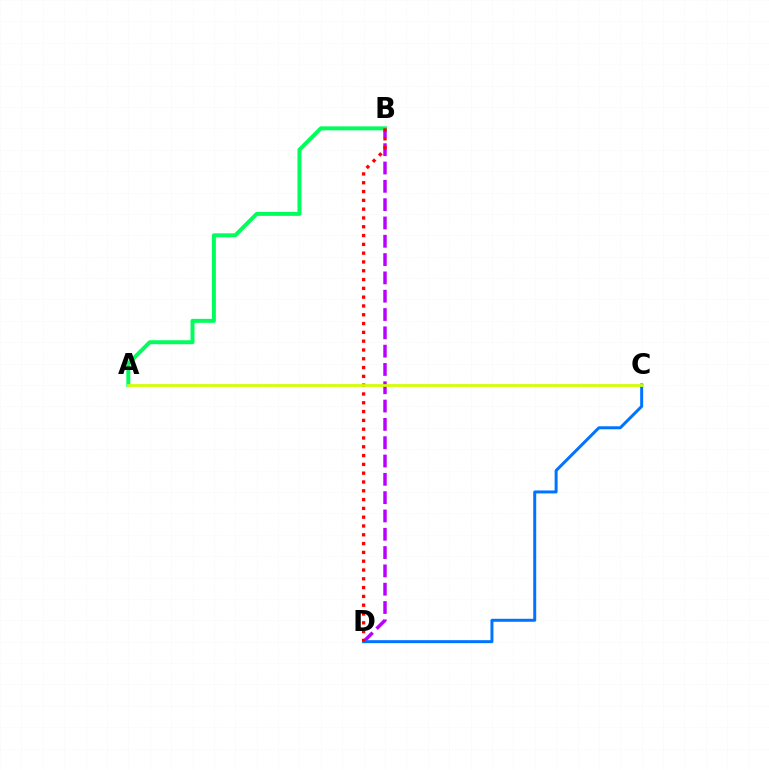{('B', 'D'): [{'color': '#b900ff', 'line_style': 'dashed', 'thickness': 2.49}, {'color': '#ff0000', 'line_style': 'dotted', 'thickness': 2.39}], ('A', 'B'): [{'color': '#00ff5c', 'line_style': 'solid', 'thickness': 2.86}], ('C', 'D'): [{'color': '#0074ff', 'line_style': 'solid', 'thickness': 2.15}], ('A', 'C'): [{'color': '#d1ff00', 'line_style': 'solid', 'thickness': 1.98}]}